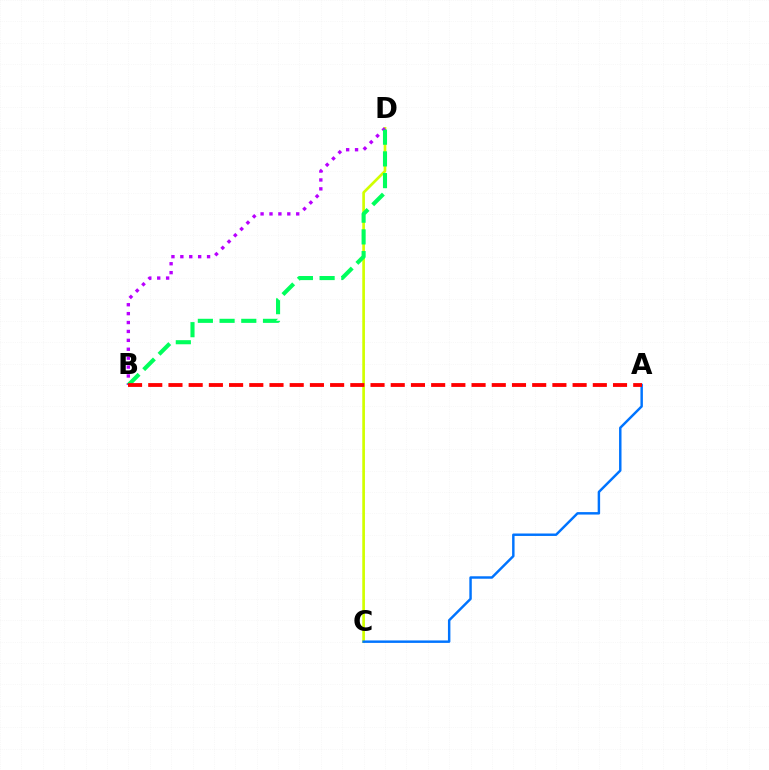{('C', 'D'): [{'color': '#d1ff00', 'line_style': 'solid', 'thickness': 1.93}], ('A', 'C'): [{'color': '#0074ff', 'line_style': 'solid', 'thickness': 1.77}], ('B', 'D'): [{'color': '#b900ff', 'line_style': 'dotted', 'thickness': 2.42}, {'color': '#00ff5c', 'line_style': 'dashed', 'thickness': 2.95}], ('A', 'B'): [{'color': '#ff0000', 'line_style': 'dashed', 'thickness': 2.75}]}